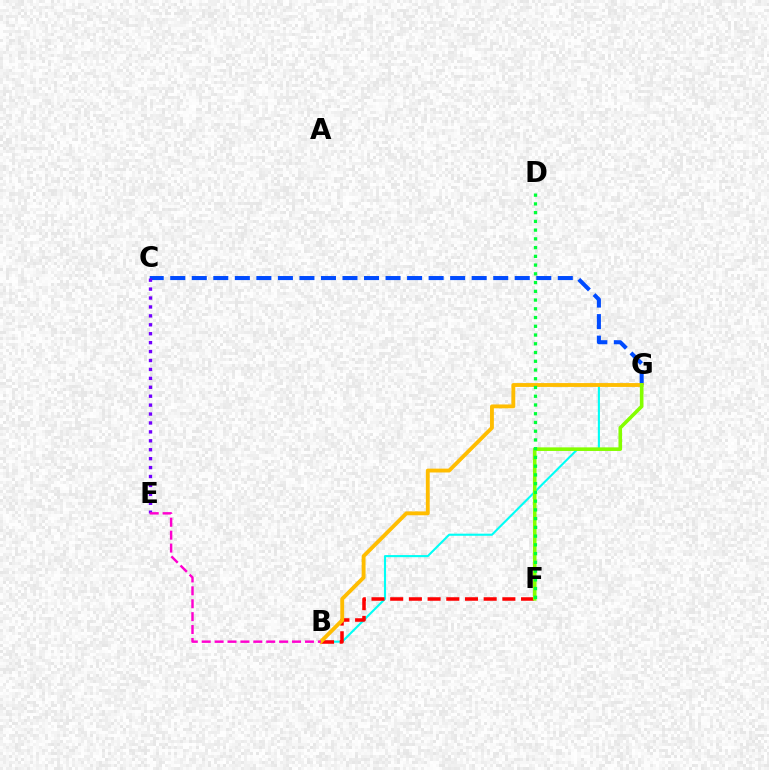{('B', 'G'): [{'color': '#00fff6', 'line_style': 'solid', 'thickness': 1.52}, {'color': '#ffbd00', 'line_style': 'solid', 'thickness': 2.77}], ('C', 'G'): [{'color': '#004bff', 'line_style': 'dashed', 'thickness': 2.93}], ('B', 'F'): [{'color': '#ff0000', 'line_style': 'dashed', 'thickness': 2.54}], ('C', 'E'): [{'color': '#7200ff', 'line_style': 'dotted', 'thickness': 2.42}], ('F', 'G'): [{'color': '#84ff00', 'line_style': 'solid', 'thickness': 2.59}], ('B', 'E'): [{'color': '#ff00cf', 'line_style': 'dashed', 'thickness': 1.75}], ('D', 'F'): [{'color': '#00ff39', 'line_style': 'dotted', 'thickness': 2.38}]}